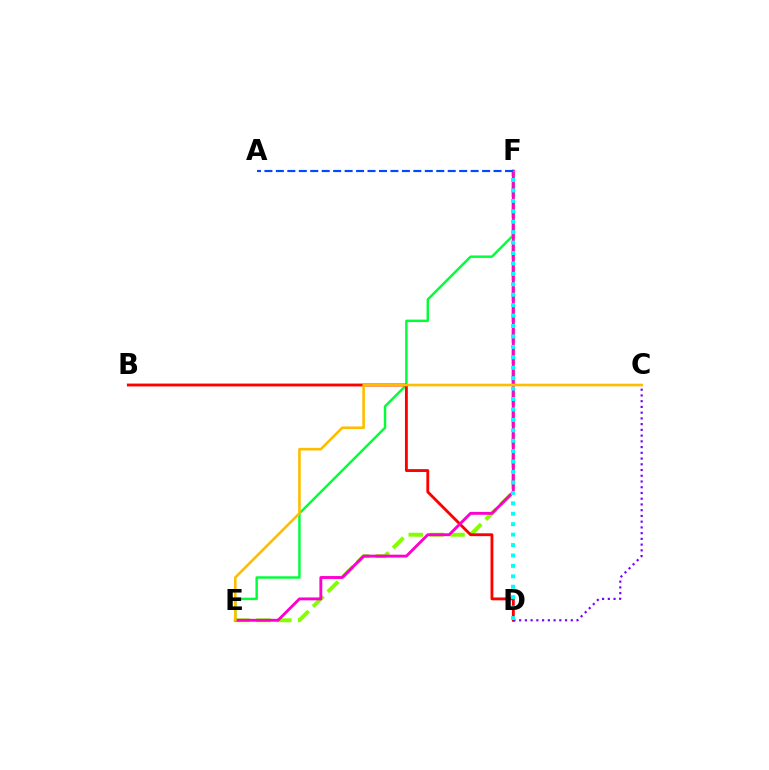{('E', 'F'): [{'color': '#84ff00', 'line_style': 'dashed', 'thickness': 2.83}, {'color': '#00ff39', 'line_style': 'solid', 'thickness': 1.76}, {'color': '#ff00cf', 'line_style': 'solid', 'thickness': 2.08}], ('B', 'D'): [{'color': '#ff0000', 'line_style': 'solid', 'thickness': 2.06}], ('C', 'D'): [{'color': '#7200ff', 'line_style': 'dotted', 'thickness': 1.56}], ('D', 'F'): [{'color': '#00fff6', 'line_style': 'dotted', 'thickness': 2.83}], ('A', 'F'): [{'color': '#004bff', 'line_style': 'dashed', 'thickness': 1.56}], ('C', 'E'): [{'color': '#ffbd00', 'line_style': 'solid', 'thickness': 1.89}]}